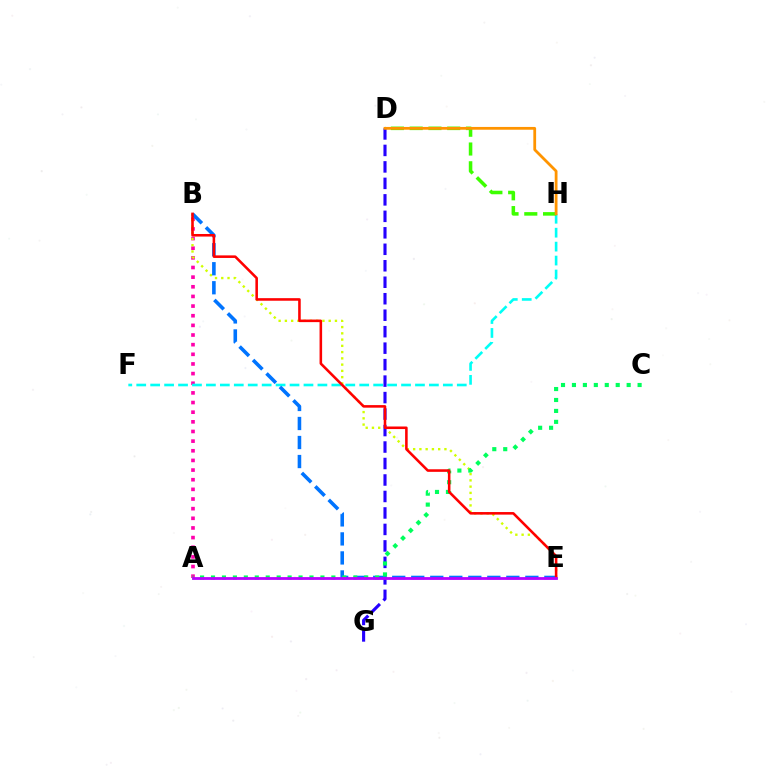{('A', 'B'): [{'color': '#ff00ac', 'line_style': 'dotted', 'thickness': 2.62}], ('B', 'E'): [{'color': '#d1ff00', 'line_style': 'dotted', 'thickness': 1.7}, {'color': '#0074ff', 'line_style': 'dashed', 'thickness': 2.58}, {'color': '#ff0000', 'line_style': 'solid', 'thickness': 1.85}], ('D', 'G'): [{'color': '#2500ff', 'line_style': 'dashed', 'thickness': 2.24}], ('F', 'H'): [{'color': '#00fff6', 'line_style': 'dashed', 'thickness': 1.89}], ('A', 'C'): [{'color': '#00ff5c', 'line_style': 'dotted', 'thickness': 2.97}], ('D', 'H'): [{'color': '#3dff00', 'line_style': 'dashed', 'thickness': 2.55}, {'color': '#ff9400', 'line_style': 'solid', 'thickness': 2.0}], ('A', 'E'): [{'color': '#b900ff', 'line_style': 'solid', 'thickness': 2.01}]}